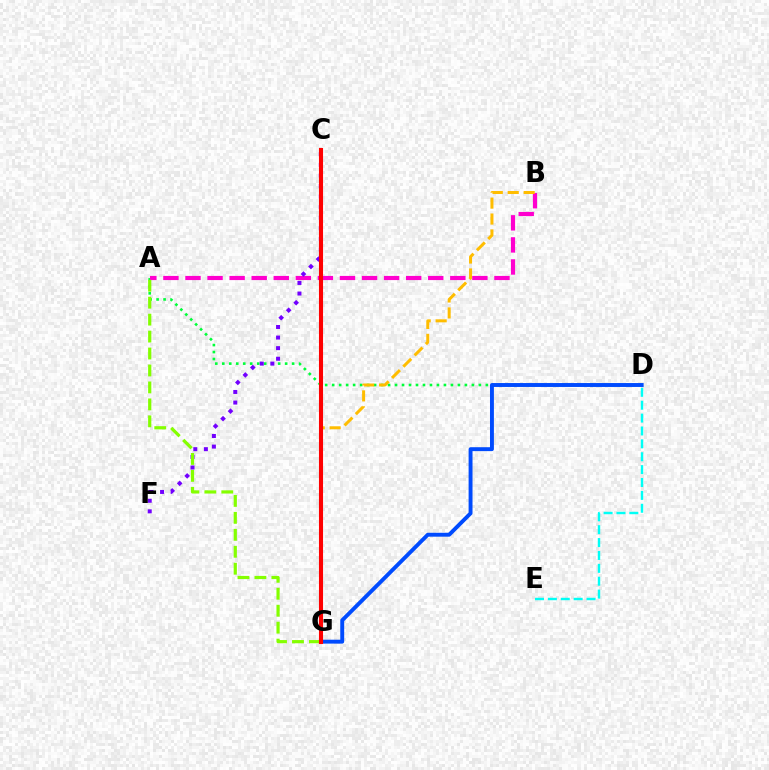{('A', 'D'): [{'color': '#00ff39', 'line_style': 'dotted', 'thickness': 1.9}], ('A', 'B'): [{'color': '#ff00cf', 'line_style': 'dashed', 'thickness': 3.0}], ('D', 'G'): [{'color': '#004bff', 'line_style': 'solid', 'thickness': 2.82}], ('C', 'F'): [{'color': '#7200ff', 'line_style': 'dotted', 'thickness': 2.87}], ('B', 'G'): [{'color': '#ffbd00', 'line_style': 'dashed', 'thickness': 2.17}], ('A', 'G'): [{'color': '#84ff00', 'line_style': 'dashed', 'thickness': 2.3}], ('C', 'G'): [{'color': '#ff0000', 'line_style': 'solid', 'thickness': 2.93}], ('D', 'E'): [{'color': '#00fff6', 'line_style': 'dashed', 'thickness': 1.75}]}